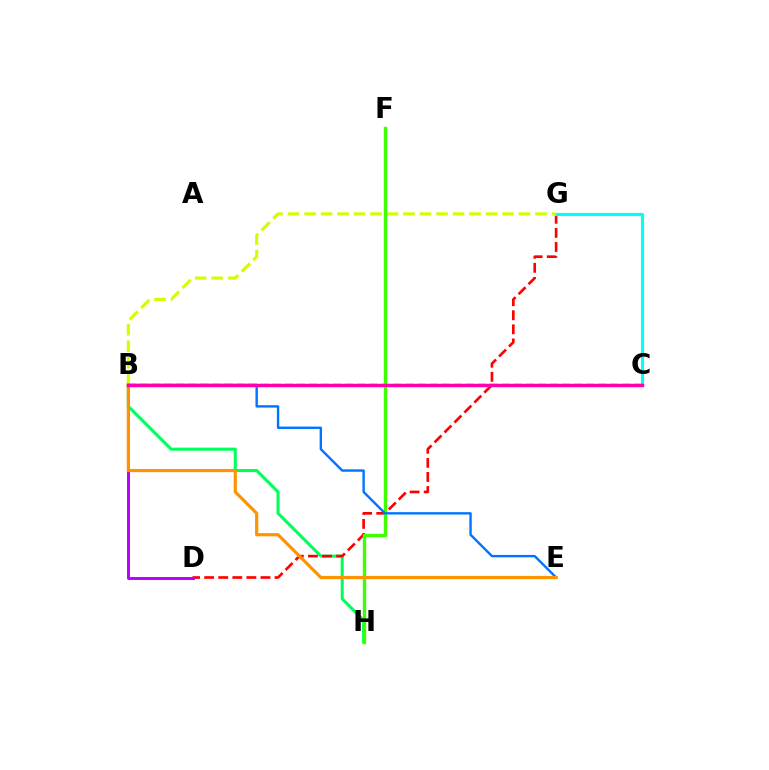{('B', 'C'): [{'color': '#2500ff', 'line_style': 'dashed', 'thickness': 1.64}, {'color': '#ff00ac', 'line_style': 'solid', 'thickness': 2.48}], ('B', 'H'): [{'color': '#00ff5c', 'line_style': 'solid', 'thickness': 2.21}], ('D', 'G'): [{'color': '#ff0000', 'line_style': 'dashed', 'thickness': 1.91}], ('F', 'H'): [{'color': '#3dff00', 'line_style': 'solid', 'thickness': 2.44}], ('C', 'G'): [{'color': '#00fff6', 'line_style': 'solid', 'thickness': 2.26}], ('B', 'D'): [{'color': '#b900ff', 'line_style': 'solid', 'thickness': 2.11}], ('B', 'G'): [{'color': '#d1ff00', 'line_style': 'dashed', 'thickness': 2.24}], ('B', 'E'): [{'color': '#0074ff', 'line_style': 'solid', 'thickness': 1.72}, {'color': '#ff9400', 'line_style': 'solid', 'thickness': 2.29}]}